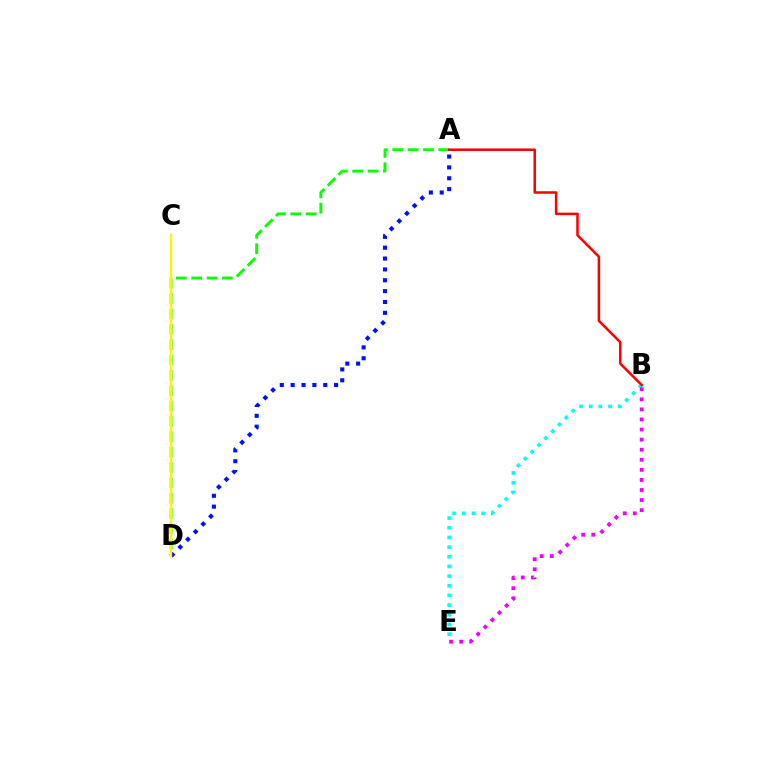{('B', 'E'): [{'color': '#00fff6', 'line_style': 'dotted', 'thickness': 2.63}, {'color': '#ee00ff', 'line_style': 'dotted', 'thickness': 2.74}], ('A', 'D'): [{'color': '#08ff00', 'line_style': 'dashed', 'thickness': 2.09}, {'color': '#0010ff', 'line_style': 'dotted', 'thickness': 2.95}], ('A', 'B'): [{'color': '#ff0000', 'line_style': 'solid', 'thickness': 1.82}], ('C', 'D'): [{'color': '#fcf500', 'line_style': 'solid', 'thickness': 1.71}]}